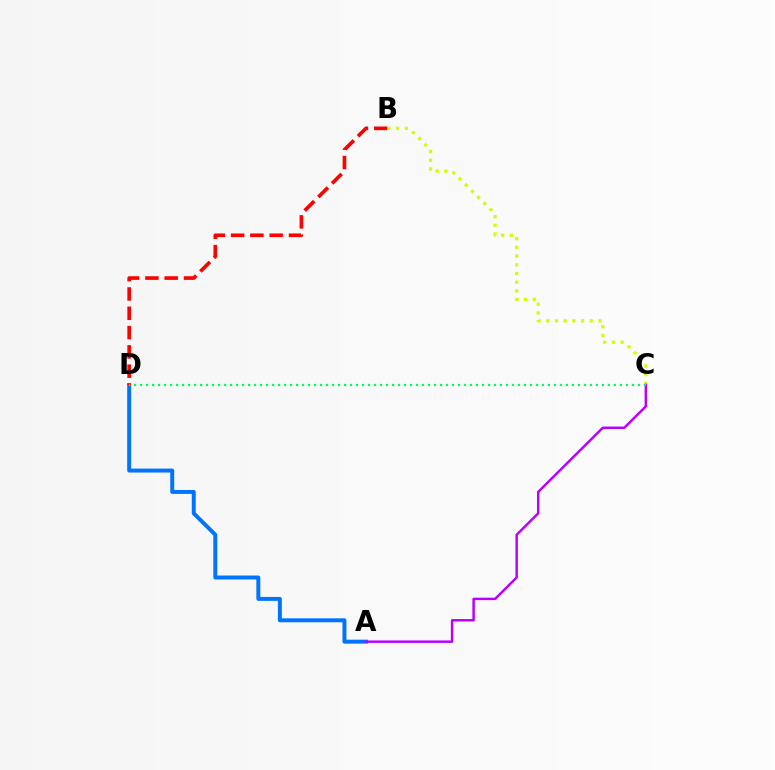{('A', 'D'): [{'color': '#0074ff', 'line_style': 'solid', 'thickness': 2.85}], ('B', 'D'): [{'color': '#ff0000', 'line_style': 'dashed', 'thickness': 2.62}], ('B', 'C'): [{'color': '#d1ff00', 'line_style': 'dotted', 'thickness': 2.37}], ('A', 'C'): [{'color': '#b900ff', 'line_style': 'solid', 'thickness': 1.77}], ('C', 'D'): [{'color': '#00ff5c', 'line_style': 'dotted', 'thickness': 1.63}]}